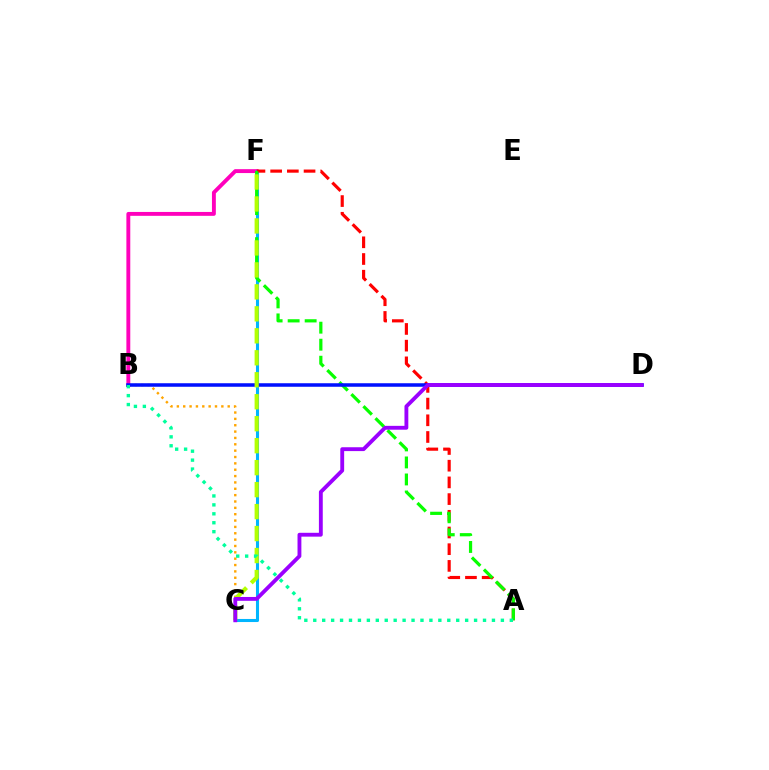{('B', 'F'): [{'color': '#ff00bd', 'line_style': 'solid', 'thickness': 2.8}], ('B', 'C'): [{'color': '#ffa500', 'line_style': 'dotted', 'thickness': 1.73}], ('C', 'F'): [{'color': '#00b5ff', 'line_style': 'solid', 'thickness': 2.21}, {'color': '#b3ff00', 'line_style': 'dashed', 'thickness': 2.99}], ('A', 'F'): [{'color': '#ff0000', 'line_style': 'dashed', 'thickness': 2.27}, {'color': '#08ff00', 'line_style': 'dashed', 'thickness': 2.31}], ('B', 'D'): [{'color': '#0010ff', 'line_style': 'solid', 'thickness': 2.54}], ('C', 'D'): [{'color': '#9b00ff', 'line_style': 'solid', 'thickness': 2.77}], ('A', 'B'): [{'color': '#00ff9d', 'line_style': 'dotted', 'thickness': 2.43}]}